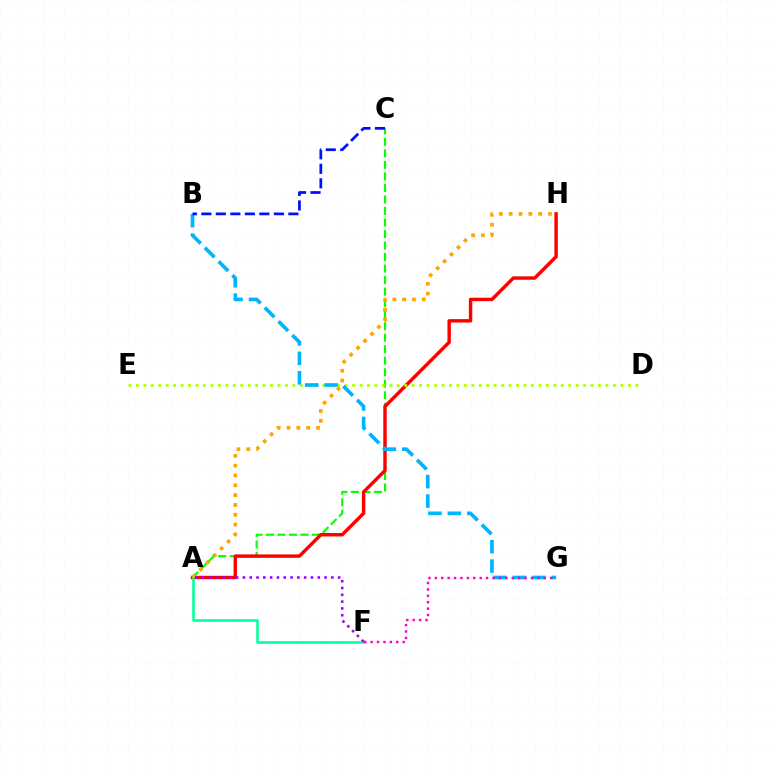{('A', 'C'): [{'color': '#08ff00', 'line_style': 'dashed', 'thickness': 1.57}], ('A', 'H'): [{'color': '#ff0000', 'line_style': 'solid', 'thickness': 2.47}, {'color': '#ffa500', 'line_style': 'dotted', 'thickness': 2.67}], ('D', 'E'): [{'color': '#b3ff00', 'line_style': 'dotted', 'thickness': 2.03}], ('A', 'F'): [{'color': '#00ff9d', 'line_style': 'solid', 'thickness': 1.84}, {'color': '#9b00ff', 'line_style': 'dotted', 'thickness': 1.85}], ('B', 'G'): [{'color': '#00b5ff', 'line_style': 'dashed', 'thickness': 2.64}], ('F', 'G'): [{'color': '#ff00bd', 'line_style': 'dotted', 'thickness': 1.74}], ('B', 'C'): [{'color': '#0010ff', 'line_style': 'dashed', 'thickness': 1.97}]}